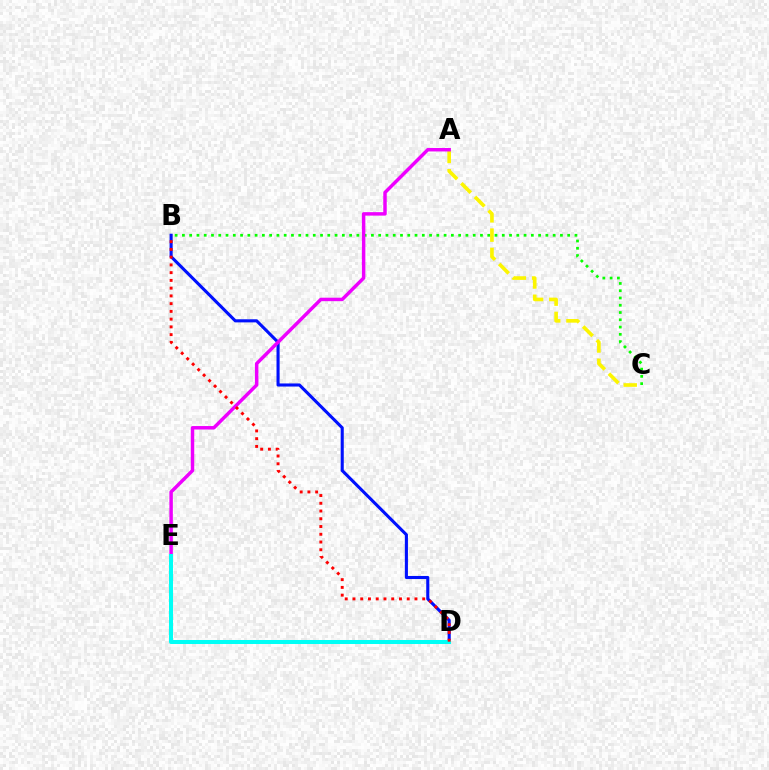{('B', 'C'): [{'color': '#08ff00', 'line_style': 'dotted', 'thickness': 1.98}], ('B', 'D'): [{'color': '#0010ff', 'line_style': 'solid', 'thickness': 2.23}, {'color': '#ff0000', 'line_style': 'dotted', 'thickness': 2.11}], ('A', 'C'): [{'color': '#fcf500', 'line_style': 'dashed', 'thickness': 2.62}], ('A', 'E'): [{'color': '#ee00ff', 'line_style': 'solid', 'thickness': 2.49}], ('D', 'E'): [{'color': '#00fff6', 'line_style': 'solid', 'thickness': 2.89}]}